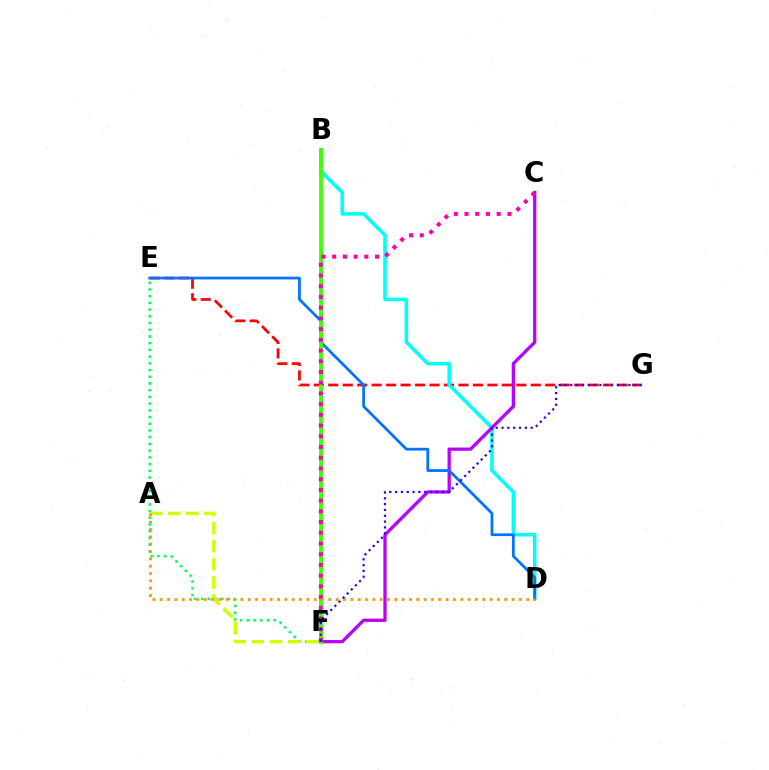{('E', 'G'): [{'color': '#ff0000', 'line_style': 'dashed', 'thickness': 1.97}], ('E', 'F'): [{'color': '#00ff5c', 'line_style': 'dotted', 'thickness': 1.82}], ('B', 'D'): [{'color': '#00fff6', 'line_style': 'solid', 'thickness': 2.54}], ('A', 'F'): [{'color': '#d1ff00', 'line_style': 'dashed', 'thickness': 2.46}], ('C', 'F'): [{'color': '#b900ff', 'line_style': 'solid', 'thickness': 2.36}, {'color': '#ff00ac', 'line_style': 'dotted', 'thickness': 2.91}], ('D', 'E'): [{'color': '#0074ff', 'line_style': 'solid', 'thickness': 1.97}], ('B', 'F'): [{'color': '#3dff00', 'line_style': 'solid', 'thickness': 2.77}], ('A', 'D'): [{'color': '#ff9400', 'line_style': 'dotted', 'thickness': 1.99}], ('F', 'G'): [{'color': '#2500ff', 'line_style': 'dotted', 'thickness': 1.58}]}